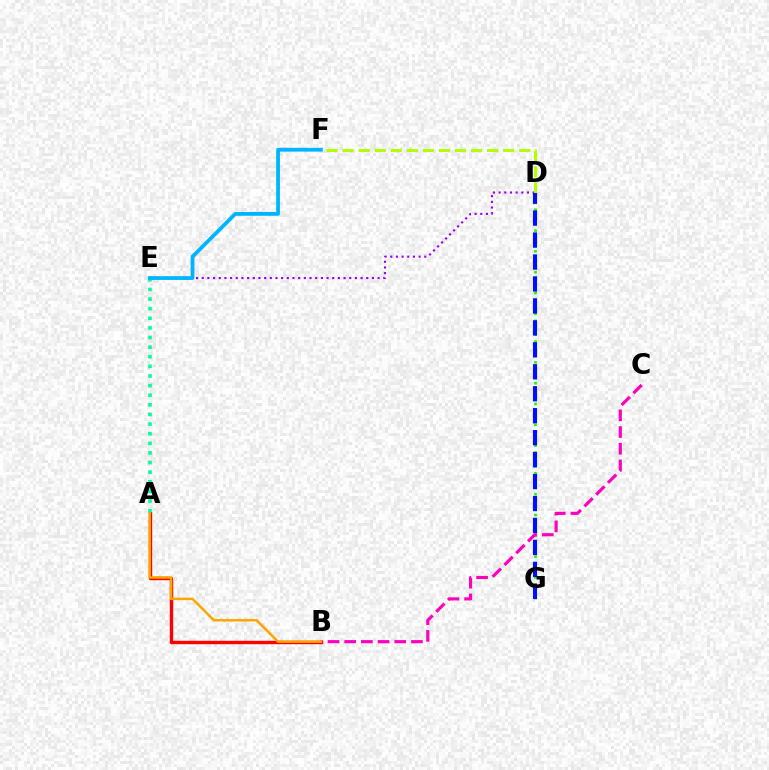{('D', 'G'): [{'color': '#08ff00', 'line_style': 'dotted', 'thickness': 1.88}, {'color': '#0010ff', 'line_style': 'dashed', 'thickness': 2.98}], ('A', 'B'): [{'color': '#ff0000', 'line_style': 'solid', 'thickness': 2.45}, {'color': '#ffa500', 'line_style': 'solid', 'thickness': 1.78}], ('D', 'E'): [{'color': '#9b00ff', 'line_style': 'dotted', 'thickness': 1.54}], ('D', 'F'): [{'color': '#b3ff00', 'line_style': 'dashed', 'thickness': 2.18}], ('B', 'C'): [{'color': '#ff00bd', 'line_style': 'dashed', 'thickness': 2.27}], ('A', 'E'): [{'color': '#00ff9d', 'line_style': 'dotted', 'thickness': 2.61}], ('E', 'F'): [{'color': '#00b5ff', 'line_style': 'solid', 'thickness': 2.73}]}